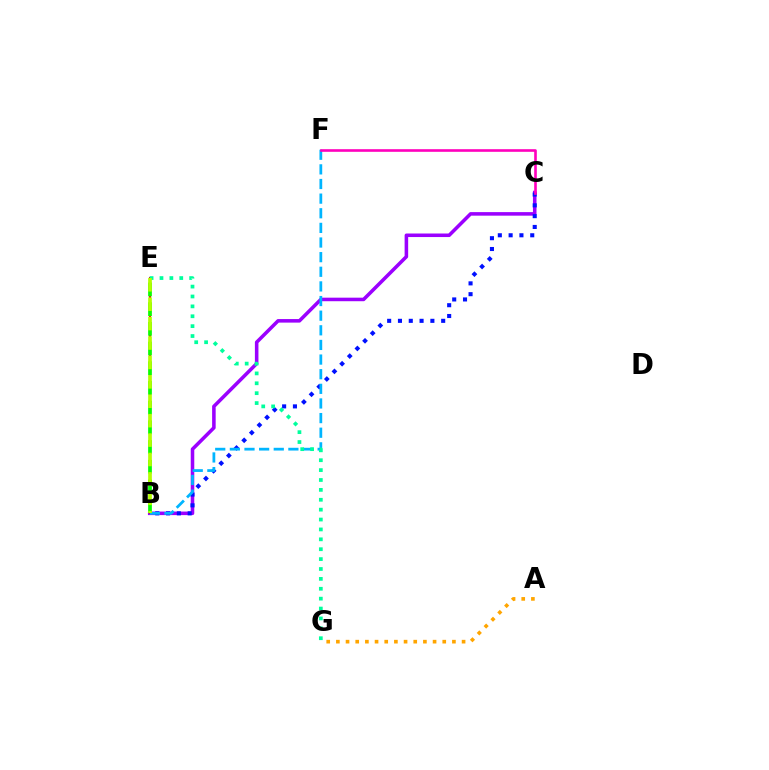{('B', 'C'): [{'color': '#9b00ff', 'line_style': 'solid', 'thickness': 2.55}, {'color': '#0010ff', 'line_style': 'dotted', 'thickness': 2.94}], ('B', 'E'): [{'color': '#ff0000', 'line_style': 'solid', 'thickness': 1.5}, {'color': '#08ff00', 'line_style': 'dashed', 'thickness': 2.68}, {'color': '#b3ff00', 'line_style': 'dashed', 'thickness': 2.64}], ('B', 'F'): [{'color': '#00b5ff', 'line_style': 'dashed', 'thickness': 1.99}], ('E', 'G'): [{'color': '#00ff9d', 'line_style': 'dotted', 'thickness': 2.69}], ('C', 'F'): [{'color': '#ff00bd', 'line_style': 'solid', 'thickness': 1.89}], ('A', 'G'): [{'color': '#ffa500', 'line_style': 'dotted', 'thickness': 2.63}]}